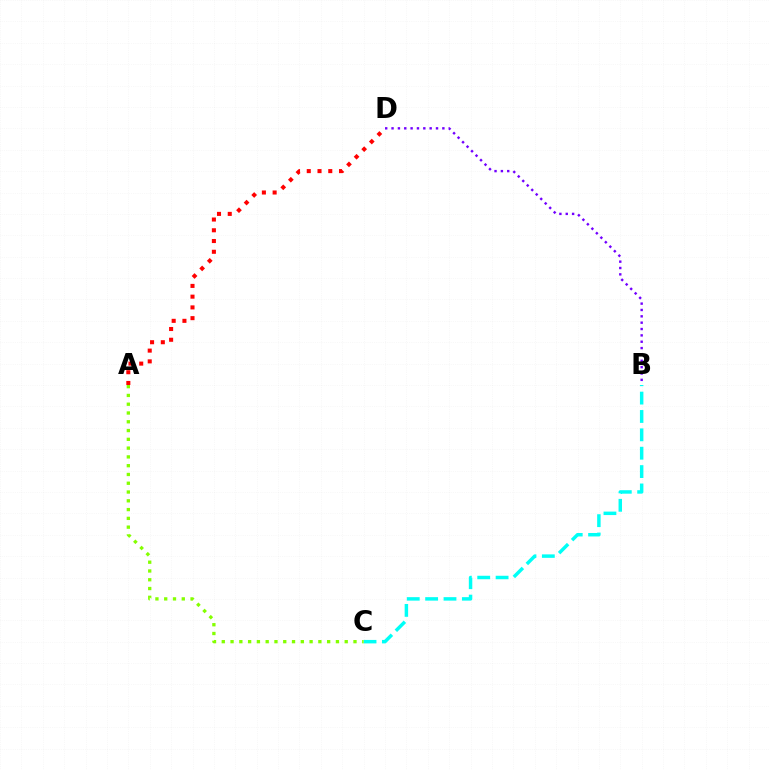{('A', 'D'): [{'color': '#ff0000', 'line_style': 'dotted', 'thickness': 2.92}], ('B', 'C'): [{'color': '#00fff6', 'line_style': 'dashed', 'thickness': 2.5}], ('A', 'C'): [{'color': '#84ff00', 'line_style': 'dotted', 'thickness': 2.39}], ('B', 'D'): [{'color': '#7200ff', 'line_style': 'dotted', 'thickness': 1.73}]}